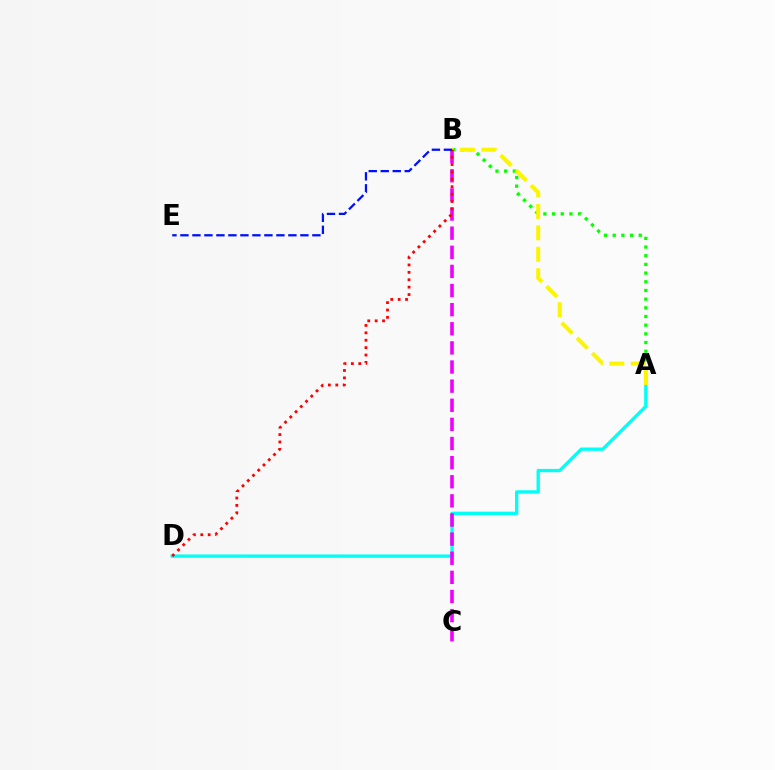{('A', 'D'): [{'color': '#00fff6', 'line_style': 'solid', 'thickness': 2.39}], ('A', 'B'): [{'color': '#08ff00', 'line_style': 'dotted', 'thickness': 2.36}, {'color': '#fcf500', 'line_style': 'dashed', 'thickness': 2.92}], ('B', 'C'): [{'color': '#ee00ff', 'line_style': 'dashed', 'thickness': 2.6}], ('B', 'D'): [{'color': '#ff0000', 'line_style': 'dotted', 'thickness': 2.01}], ('B', 'E'): [{'color': '#0010ff', 'line_style': 'dashed', 'thickness': 1.63}]}